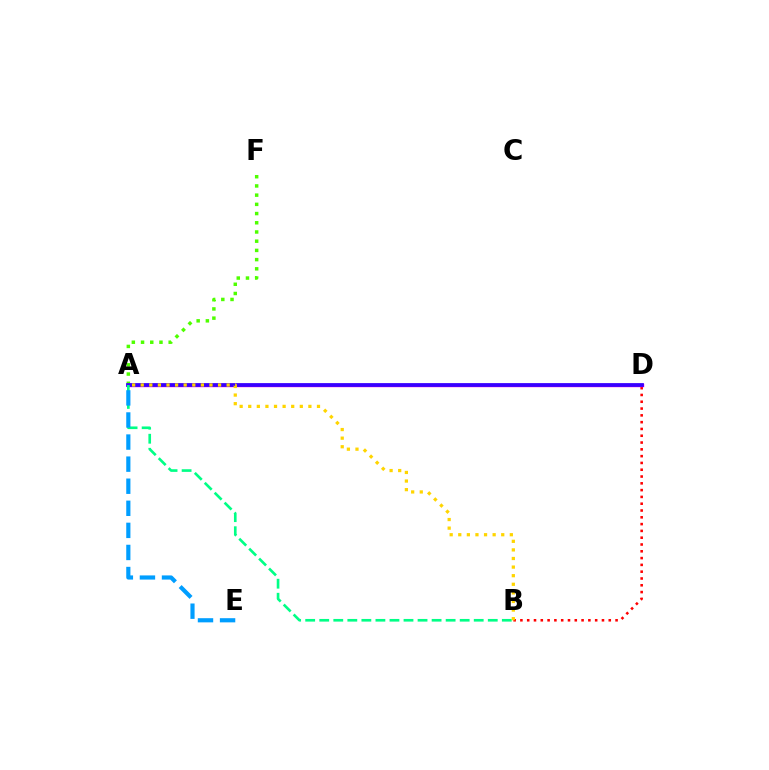{('B', 'D'): [{'color': '#ff0000', 'line_style': 'dotted', 'thickness': 1.85}], ('A', 'F'): [{'color': '#4fff00', 'line_style': 'dotted', 'thickness': 2.5}], ('A', 'D'): [{'color': '#ff00ed', 'line_style': 'solid', 'thickness': 2.46}, {'color': '#3700ff', 'line_style': 'solid', 'thickness': 2.7}], ('A', 'B'): [{'color': '#00ff86', 'line_style': 'dashed', 'thickness': 1.91}, {'color': '#ffd500', 'line_style': 'dotted', 'thickness': 2.33}], ('A', 'E'): [{'color': '#009eff', 'line_style': 'dashed', 'thickness': 3.0}]}